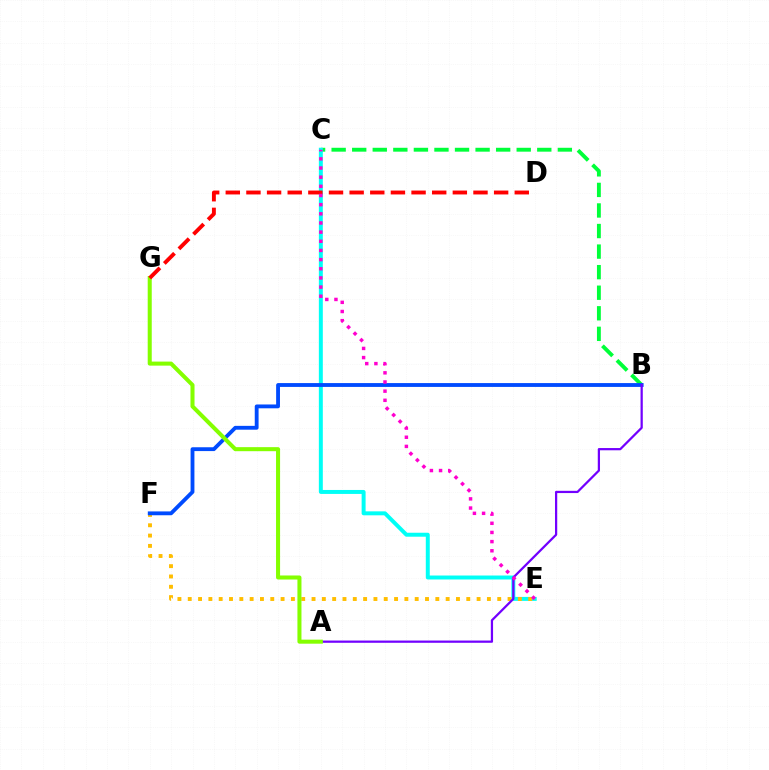{('B', 'C'): [{'color': '#00ff39', 'line_style': 'dashed', 'thickness': 2.79}], ('C', 'E'): [{'color': '#00fff6', 'line_style': 'solid', 'thickness': 2.85}, {'color': '#ff00cf', 'line_style': 'dotted', 'thickness': 2.49}], ('E', 'F'): [{'color': '#ffbd00', 'line_style': 'dotted', 'thickness': 2.8}], ('B', 'F'): [{'color': '#004bff', 'line_style': 'solid', 'thickness': 2.76}], ('A', 'B'): [{'color': '#7200ff', 'line_style': 'solid', 'thickness': 1.61}], ('A', 'G'): [{'color': '#84ff00', 'line_style': 'solid', 'thickness': 2.91}], ('D', 'G'): [{'color': '#ff0000', 'line_style': 'dashed', 'thickness': 2.8}]}